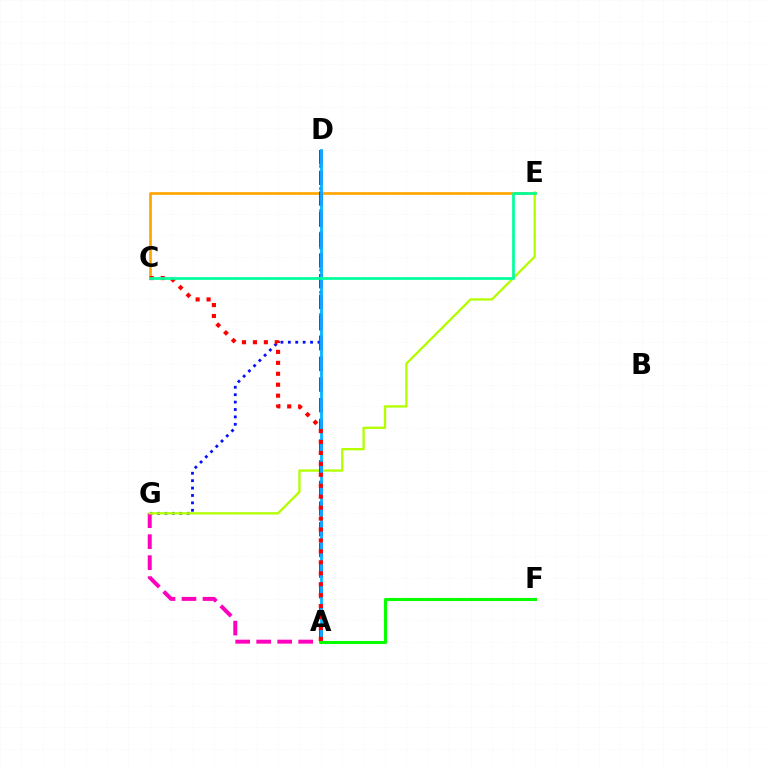{('D', 'G'): [{'color': '#0010ff', 'line_style': 'dotted', 'thickness': 2.01}], ('A', 'G'): [{'color': '#ff00bd', 'line_style': 'dashed', 'thickness': 2.85}], ('C', 'E'): [{'color': '#ffa500', 'line_style': 'solid', 'thickness': 1.94}, {'color': '#00ff9d', 'line_style': 'solid', 'thickness': 1.96}], ('E', 'G'): [{'color': '#b3ff00', 'line_style': 'solid', 'thickness': 1.67}], ('A', 'D'): [{'color': '#9b00ff', 'line_style': 'dashed', 'thickness': 2.81}, {'color': '#00b5ff', 'line_style': 'solid', 'thickness': 1.99}], ('A', 'C'): [{'color': '#ff0000', 'line_style': 'dotted', 'thickness': 2.97}], ('A', 'F'): [{'color': '#08ff00', 'line_style': 'solid', 'thickness': 2.21}]}